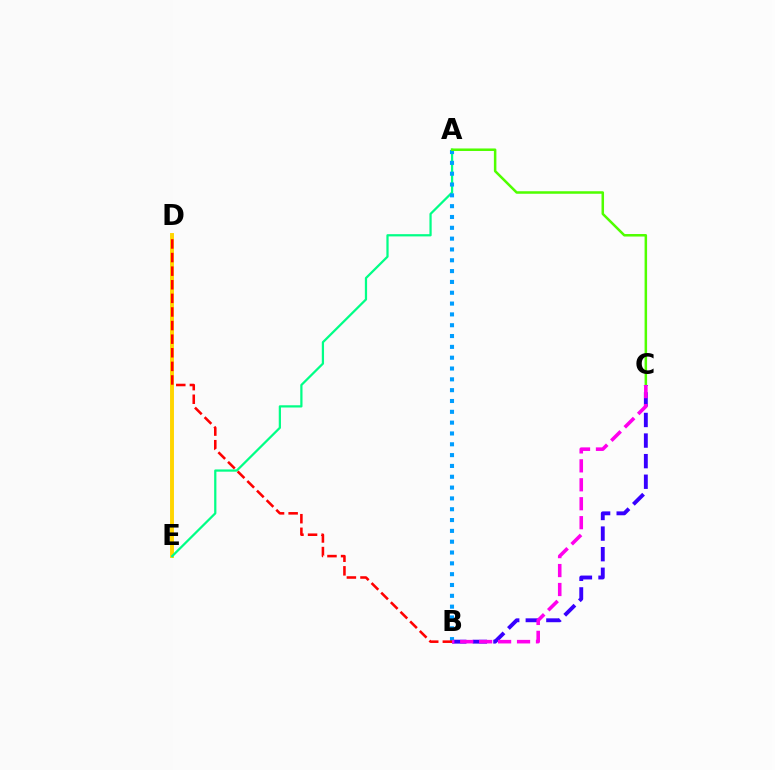{('D', 'E'): [{'color': '#ffd500', 'line_style': 'solid', 'thickness': 2.82}], ('B', 'C'): [{'color': '#3700ff', 'line_style': 'dashed', 'thickness': 2.8}, {'color': '#ff00ed', 'line_style': 'dashed', 'thickness': 2.57}], ('A', 'E'): [{'color': '#00ff86', 'line_style': 'solid', 'thickness': 1.61}], ('A', 'B'): [{'color': '#009eff', 'line_style': 'dotted', 'thickness': 2.94}], ('A', 'C'): [{'color': '#4fff00', 'line_style': 'solid', 'thickness': 1.81}], ('B', 'D'): [{'color': '#ff0000', 'line_style': 'dashed', 'thickness': 1.85}]}